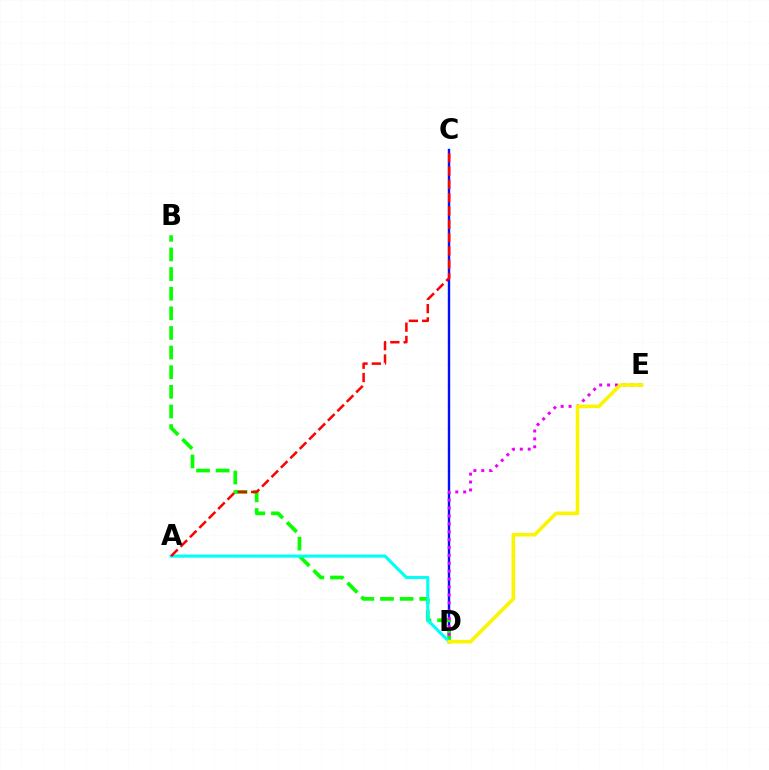{('C', 'D'): [{'color': '#0010ff', 'line_style': 'solid', 'thickness': 1.73}], ('B', 'D'): [{'color': '#08ff00', 'line_style': 'dashed', 'thickness': 2.67}], ('D', 'E'): [{'color': '#ee00ff', 'line_style': 'dotted', 'thickness': 2.15}, {'color': '#fcf500', 'line_style': 'solid', 'thickness': 2.59}], ('A', 'D'): [{'color': '#00fff6', 'line_style': 'solid', 'thickness': 2.24}], ('A', 'C'): [{'color': '#ff0000', 'line_style': 'dashed', 'thickness': 1.81}]}